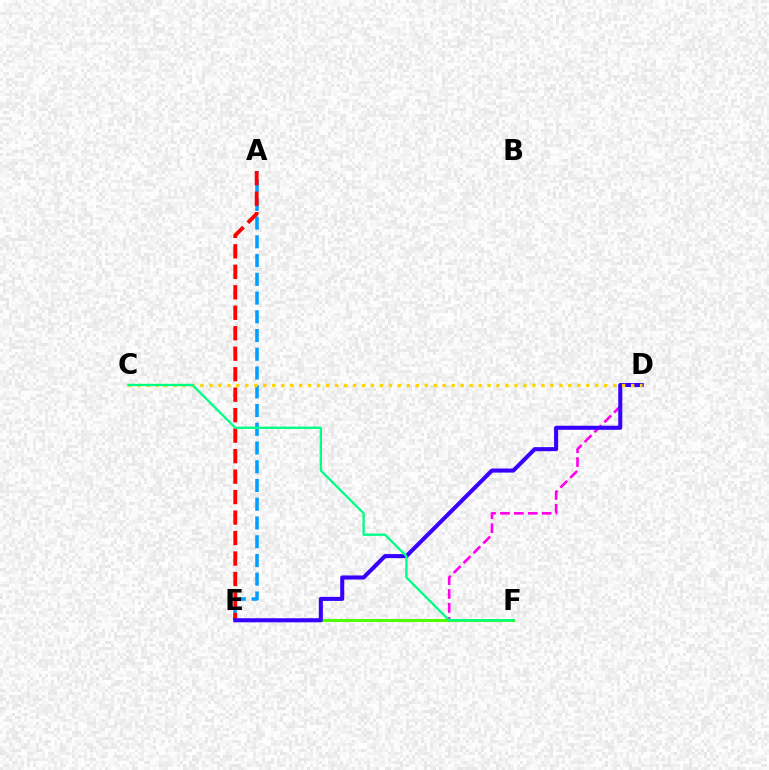{('A', 'E'): [{'color': '#009eff', 'line_style': 'dashed', 'thickness': 2.55}, {'color': '#ff0000', 'line_style': 'dashed', 'thickness': 2.78}], ('D', 'E'): [{'color': '#ff00ed', 'line_style': 'dashed', 'thickness': 1.89}, {'color': '#3700ff', 'line_style': 'solid', 'thickness': 2.92}], ('E', 'F'): [{'color': '#4fff00', 'line_style': 'solid', 'thickness': 2.15}], ('C', 'D'): [{'color': '#ffd500', 'line_style': 'dotted', 'thickness': 2.44}], ('C', 'F'): [{'color': '#00ff86', 'line_style': 'solid', 'thickness': 1.68}]}